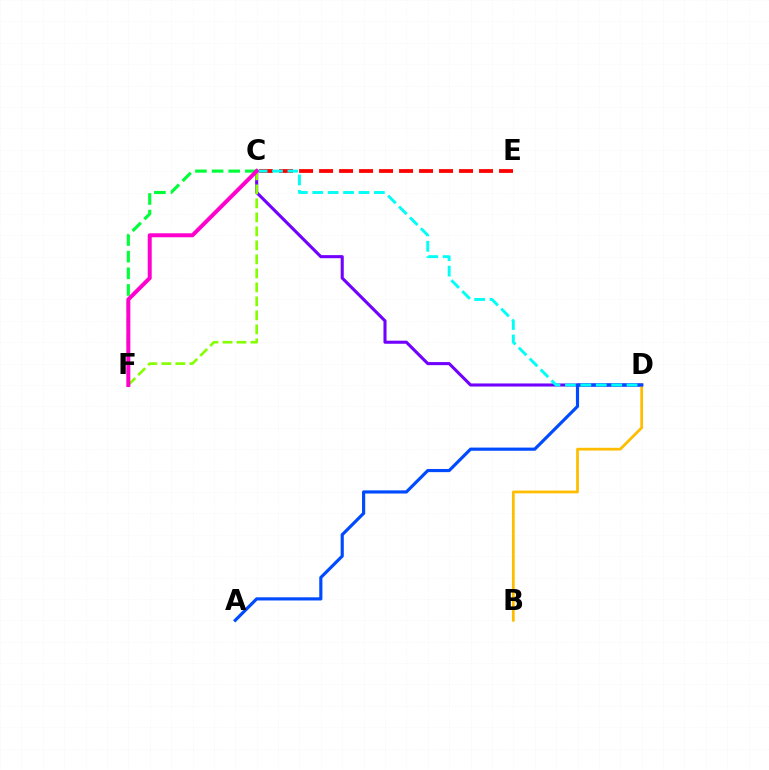{('C', 'D'): [{'color': '#7200ff', 'line_style': 'solid', 'thickness': 2.21}, {'color': '#00fff6', 'line_style': 'dashed', 'thickness': 2.09}], ('B', 'D'): [{'color': '#ffbd00', 'line_style': 'solid', 'thickness': 1.99}], ('C', 'F'): [{'color': '#00ff39', 'line_style': 'dashed', 'thickness': 2.26}, {'color': '#84ff00', 'line_style': 'dashed', 'thickness': 1.9}, {'color': '#ff00cf', 'line_style': 'solid', 'thickness': 2.87}], ('A', 'D'): [{'color': '#004bff', 'line_style': 'solid', 'thickness': 2.28}], ('C', 'E'): [{'color': '#ff0000', 'line_style': 'dashed', 'thickness': 2.72}]}